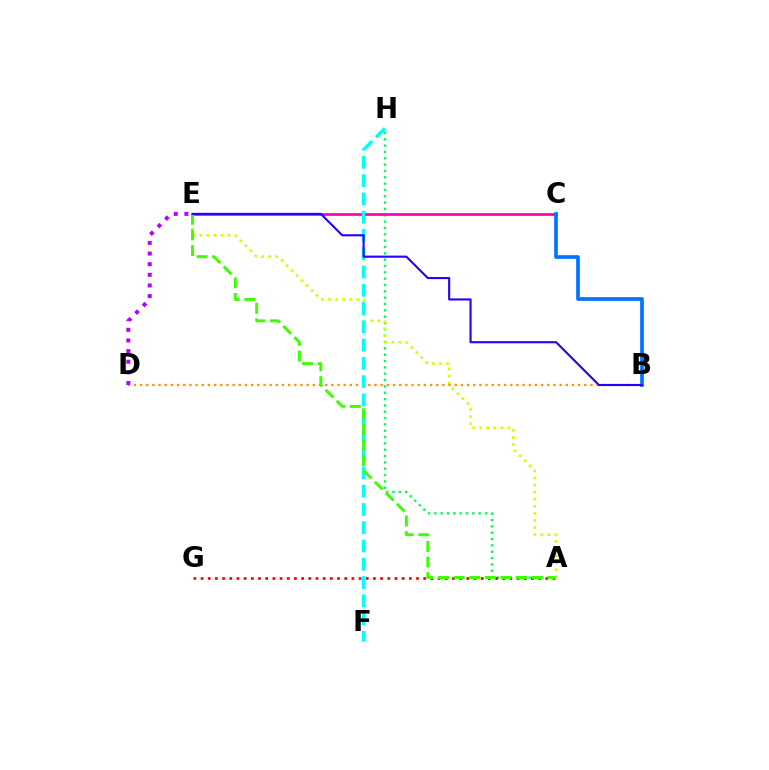{('A', 'H'): [{'color': '#00ff5c', 'line_style': 'dotted', 'thickness': 1.72}], ('A', 'E'): [{'color': '#d1ff00', 'line_style': 'dotted', 'thickness': 1.92}, {'color': '#3dff00', 'line_style': 'dashed', 'thickness': 2.12}], ('B', 'D'): [{'color': '#ff9400', 'line_style': 'dotted', 'thickness': 1.68}], ('C', 'E'): [{'color': '#ff00ac', 'line_style': 'solid', 'thickness': 1.96}], ('F', 'H'): [{'color': '#00fff6', 'line_style': 'dashed', 'thickness': 2.48}], ('A', 'G'): [{'color': '#ff0000', 'line_style': 'dotted', 'thickness': 1.95}], ('B', 'C'): [{'color': '#0074ff', 'line_style': 'solid', 'thickness': 2.66}], ('D', 'E'): [{'color': '#b900ff', 'line_style': 'dotted', 'thickness': 2.89}], ('B', 'E'): [{'color': '#2500ff', 'line_style': 'solid', 'thickness': 1.52}]}